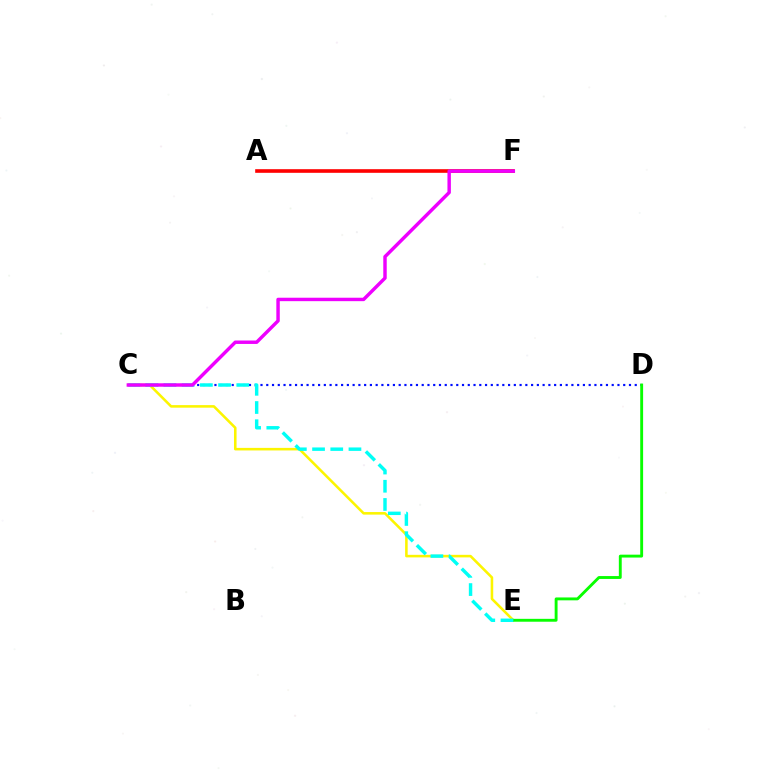{('C', 'E'): [{'color': '#fcf500', 'line_style': 'solid', 'thickness': 1.84}, {'color': '#00fff6', 'line_style': 'dashed', 'thickness': 2.47}], ('C', 'D'): [{'color': '#0010ff', 'line_style': 'dotted', 'thickness': 1.56}], ('D', 'E'): [{'color': '#08ff00', 'line_style': 'solid', 'thickness': 2.08}], ('A', 'F'): [{'color': '#ff0000', 'line_style': 'solid', 'thickness': 2.61}], ('C', 'F'): [{'color': '#ee00ff', 'line_style': 'solid', 'thickness': 2.47}]}